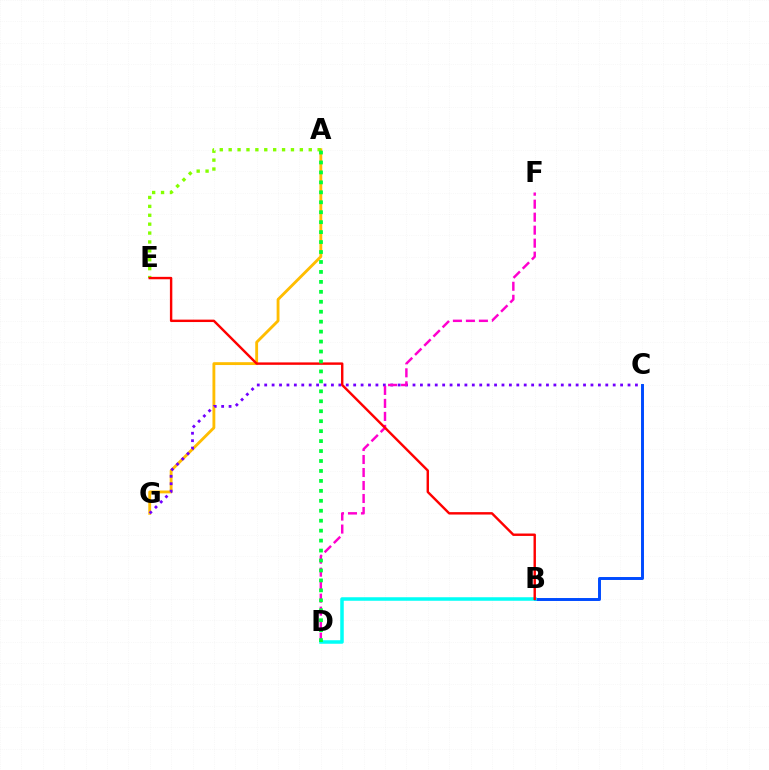{('A', 'G'): [{'color': '#ffbd00', 'line_style': 'solid', 'thickness': 2.05}], ('C', 'G'): [{'color': '#7200ff', 'line_style': 'dotted', 'thickness': 2.01}], ('A', 'E'): [{'color': '#84ff00', 'line_style': 'dotted', 'thickness': 2.42}], ('D', 'F'): [{'color': '#ff00cf', 'line_style': 'dashed', 'thickness': 1.76}], ('B', 'C'): [{'color': '#004bff', 'line_style': 'solid', 'thickness': 2.12}], ('B', 'D'): [{'color': '#00fff6', 'line_style': 'solid', 'thickness': 2.53}], ('B', 'E'): [{'color': '#ff0000', 'line_style': 'solid', 'thickness': 1.74}], ('A', 'D'): [{'color': '#00ff39', 'line_style': 'dotted', 'thickness': 2.7}]}